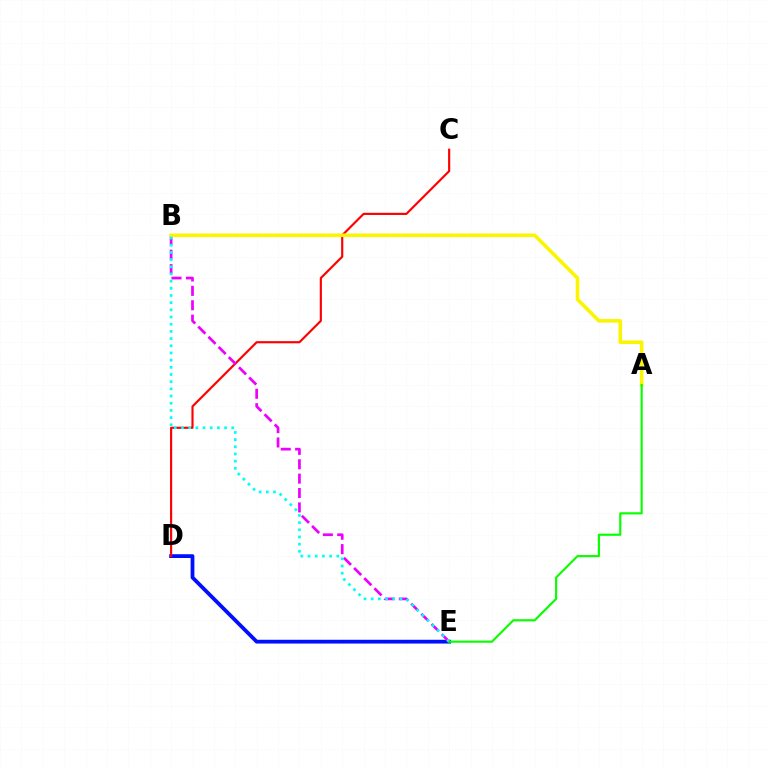{('D', 'E'): [{'color': '#0010ff', 'line_style': 'solid', 'thickness': 2.72}], ('C', 'D'): [{'color': '#ff0000', 'line_style': 'solid', 'thickness': 1.55}], ('B', 'E'): [{'color': '#ee00ff', 'line_style': 'dashed', 'thickness': 1.95}, {'color': '#00fff6', 'line_style': 'dotted', 'thickness': 1.95}], ('A', 'B'): [{'color': '#fcf500', 'line_style': 'solid', 'thickness': 2.59}], ('A', 'E'): [{'color': '#08ff00', 'line_style': 'solid', 'thickness': 1.55}]}